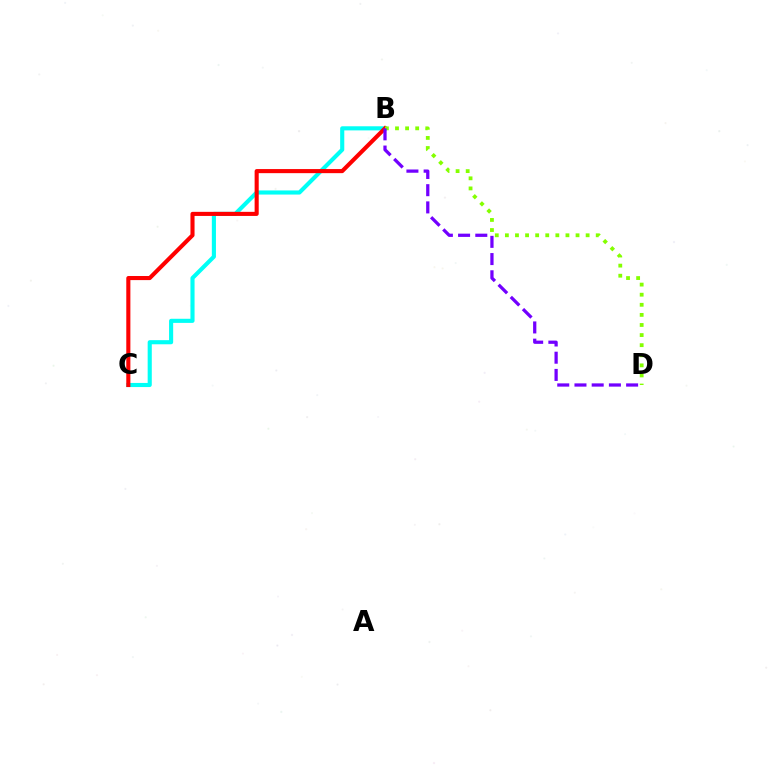{('B', 'C'): [{'color': '#00fff6', 'line_style': 'solid', 'thickness': 2.96}, {'color': '#ff0000', 'line_style': 'solid', 'thickness': 2.95}], ('B', 'D'): [{'color': '#84ff00', 'line_style': 'dotted', 'thickness': 2.74}, {'color': '#7200ff', 'line_style': 'dashed', 'thickness': 2.34}]}